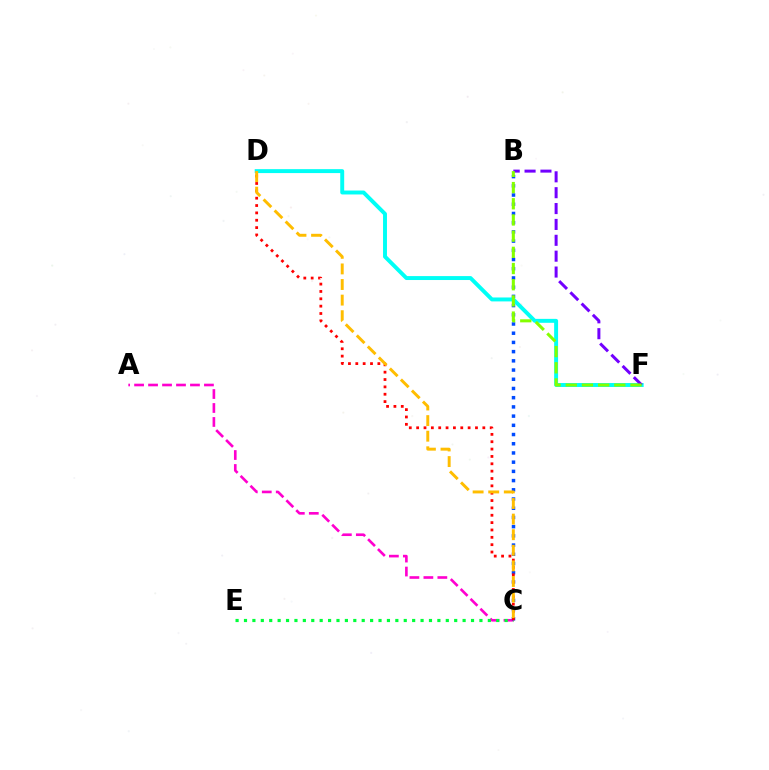{('A', 'C'): [{'color': '#ff00cf', 'line_style': 'dashed', 'thickness': 1.9}], ('C', 'E'): [{'color': '#00ff39', 'line_style': 'dotted', 'thickness': 2.28}], ('B', 'C'): [{'color': '#004bff', 'line_style': 'dotted', 'thickness': 2.5}], ('C', 'D'): [{'color': '#ff0000', 'line_style': 'dotted', 'thickness': 2.0}, {'color': '#ffbd00', 'line_style': 'dashed', 'thickness': 2.12}], ('D', 'F'): [{'color': '#00fff6', 'line_style': 'solid', 'thickness': 2.83}], ('B', 'F'): [{'color': '#7200ff', 'line_style': 'dashed', 'thickness': 2.16}, {'color': '#84ff00', 'line_style': 'dashed', 'thickness': 2.2}]}